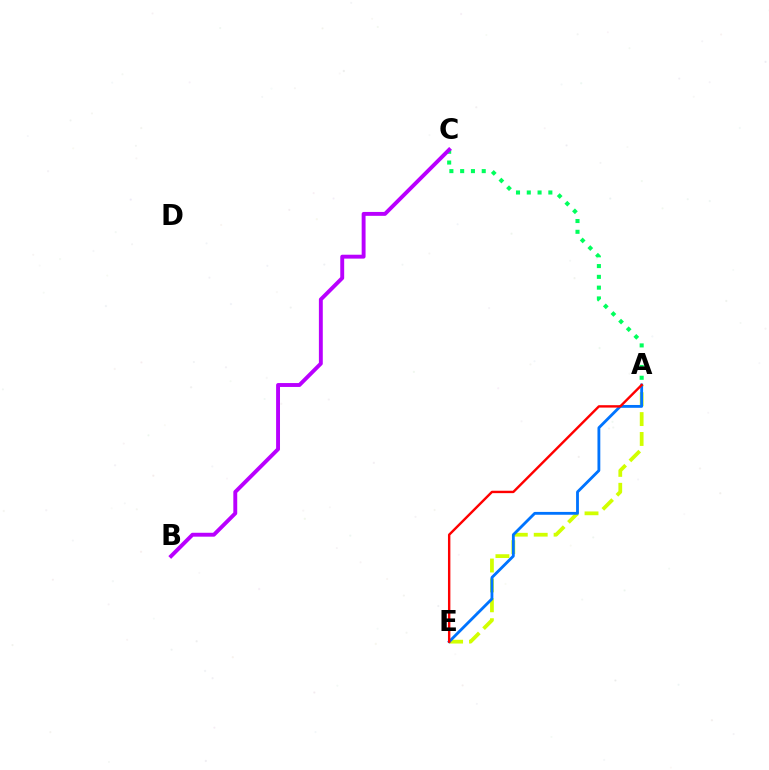{('A', 'C'): [{'color': '#00ff5c', 'line_style': 'dotted', 'thickness': 2.93}], ('A', 'E'): [{'color': '#d1ff00', 'line_style': 'dashed', 'thickness': 2.7}, {'color': '#0074ff', 'line_style': 'solid', 'thickness': 2.04}, {'color': '#ff0000', 'line_style': 'solid', 'thickness': 1.73}], ('B', 'C'): [{'color': '#b900ff', 'line_style': 'solid', 'thickness': 2.8}]}